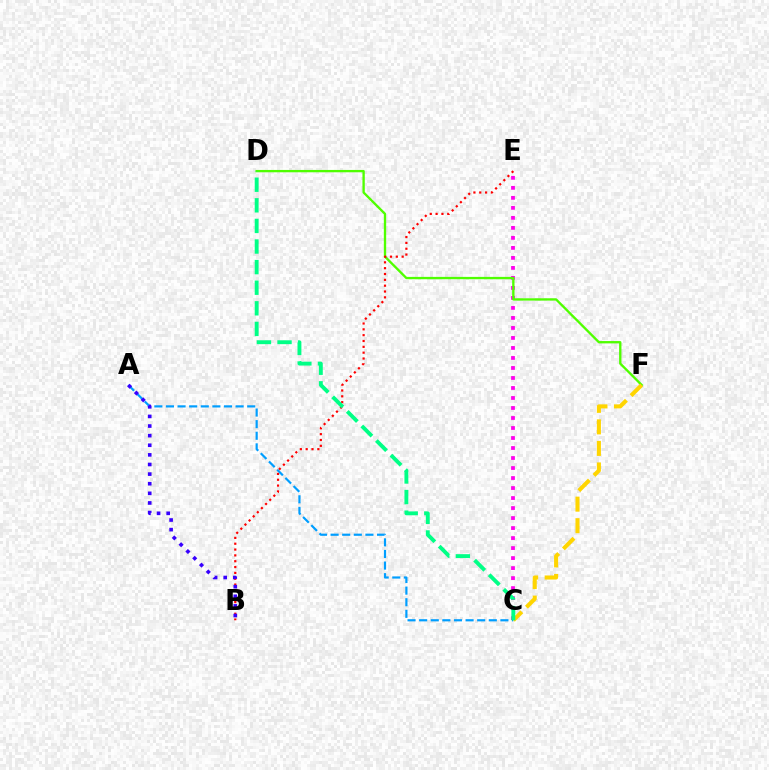{('A', 'C'): [{'color': '#009eff', 'line_style': 'dashed', 'thickness': 1.58}], ('C', 'E'): [{'color': '#ff00ed', 'line_style': 'dotted', 'thickness': 2.72}], ('D', 'F'): [{'color': '#4fff00', 'line_style': 'solid', 'thickness': 1.68}], ('B', 'E'): [{'color': '#ff0000', 'line_style': 'dotted', 'thickness': 1.59}], ('A', 'B'): [{'color': '#3700ff', 'line_style': 'dotted', 'thickness': 2.61}], ('C', 'F'): [{'color': '#ffd500', 'line_style': 'dashed', 'thickness': 2.93}], ('C', 'D'): [{'color': '#00ff86', 'line_style': 'dashed', 'thickness': 2.8}]}